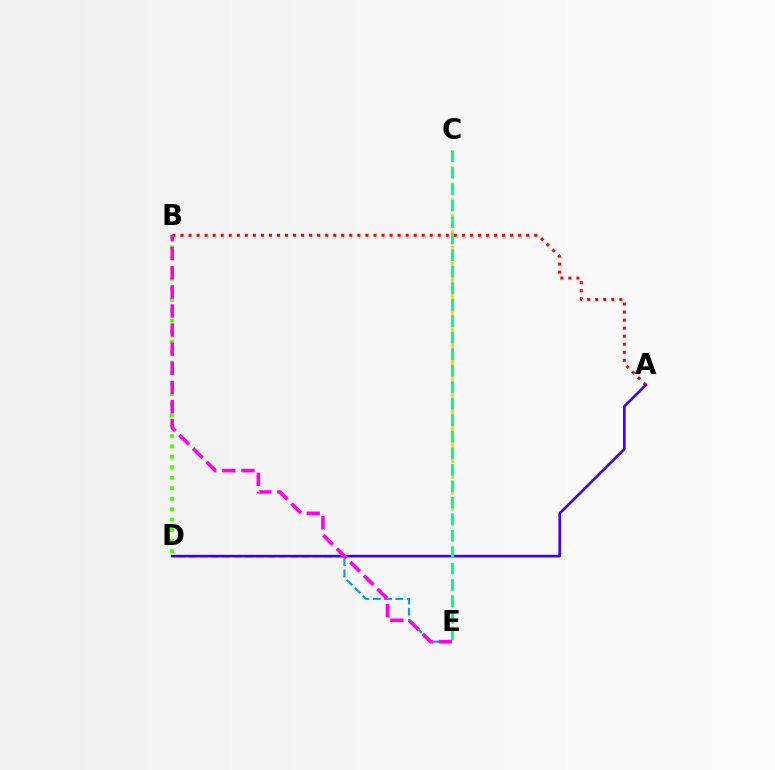{('B', 'D'): [{'color': '#4fff00', 'line_style': 'dotted', 'thickness': 2.84}], ('D', 'E'): [{'color': '#009eff', 'line_style': 'dashed', 'thickness': 1.53}], ('C', 'E'): [{'color': '#ffd500', 'line_style': 'dashed', 'thickness': 2.15}, {'color': '#00ff86', 'line_style': 'dashed', 'thickness': 2.24}], ('A', 'B'): [{'color': '#ff0000', 'line_style': 'dotted', 'thickness': 2.18}], ('A', 'D'): [{'color': '#3700ff', 'line_style': 'solid', 'thickness': 1.88}], ('B', 'E'): [{'color': '#ff00ed', 'line_style': 'dashed', 'thickness': 2.6}]}